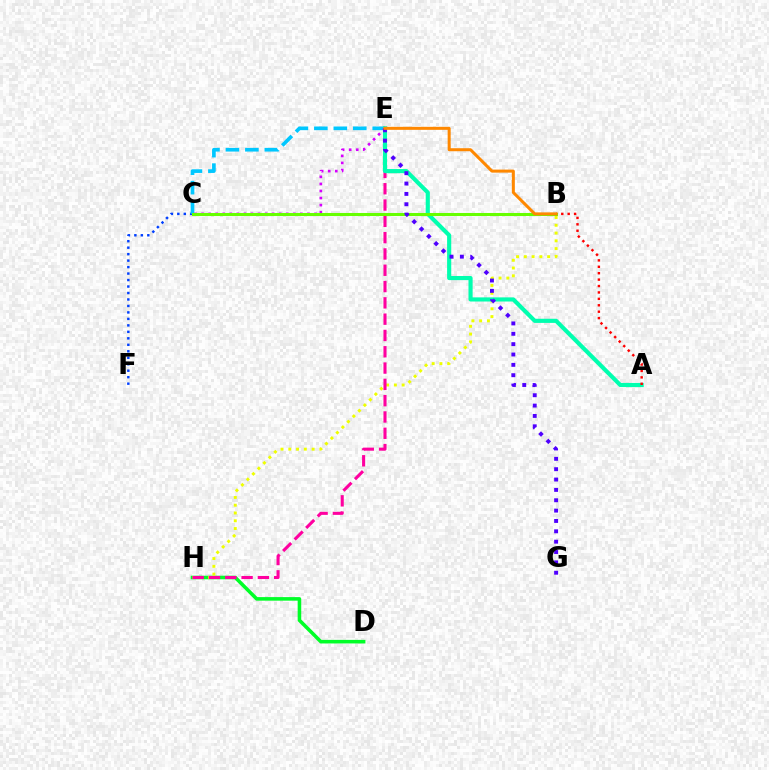{('C', 'F'): [{'color': '#003fff', 'line_style': 'dotted', 'thickness': 1.76}], ('C', 'E'): [{'color': '#00c7ff', 'line_style': 'dashed', 'thickness': 2.64}, {'color': '#d600ff', 'line_style': 'dotted', 'thickness': 1.92}], ('D', 'H'): [{'color': '#00ff27', 'line_style': 'solid', 'thickness': 2.57}], ('B', 'H'): [{'color': '#eeff00', 'line_style': 'dotted', 'thickness': 2.11}], ('E', 'H'): [{'color': '#ff00a0', 'line_style': 'dashed', 'thickness': 2.21}], ('A', 'E'): [{'color': '#00ffaf', 'line_style': 'solid', 'thickness': 2.98}], ('B', 'C'): [{'color': '#66ff00', 'line_style': 'solid', 'thickness': 2.19}], ('E', 'G'): [{'color': '#4f00ff', 'line_style': 'dotted', 'thickness': 2.81}], ('A', 'B'): [{'color': '#ff0000', 'line_style': 'dotted', 'thickness': 1.74}], ('B', 'E'): [{'color': '#ff8800', 'line_style': 'solid', 'thickness': 2.17}]}